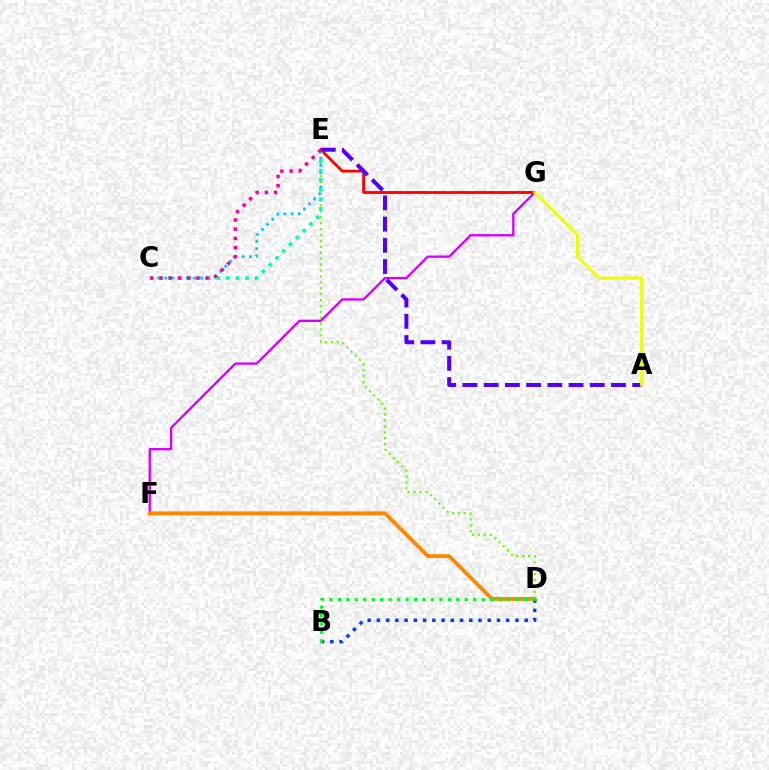{('D', 'E'): [{'color': '#66ff00', 'line_style': 'dotted', 'thickness': 1.61}], ('C', 'E'): [{'color': '#00c7ff', 'line_style': 'dotted', 'thickness': 1.95}, {'color': '#00ffaf', 'line_style': 'dotted', 'thickness': 2.6}, {'color': '#ff00a0', 'line_style': 'dotted', 'thickness': 2.5}], ('E', 'G'): [{'color': '#ff0000', 'line_style': 'solid', 'thickness': 2.04}], ('F', 'G'): [{'color': '#d600ff', 'line_style': 'solid', 'thickness': 1.68}], ('D', 'F'): [{'color': '#ff8800', 'line_style': 'solid', 'thickness': 2.8}], ('A', 'E'): [{'color': '#4f00ff', 'line_style': 'dashed', 'thickness': 2.88}], ('B', 'D'): [{'color': '#003fff', 'line_style': 'dotted', 'thickness': 2.51}, {'color': '#00ff27', 'line_style': 'dotted', 'thickness': 2.3}], ('A', 'G'): [{'color': '#eeff00', 'line_style': 'solid', 'thickness': 2.11}]}